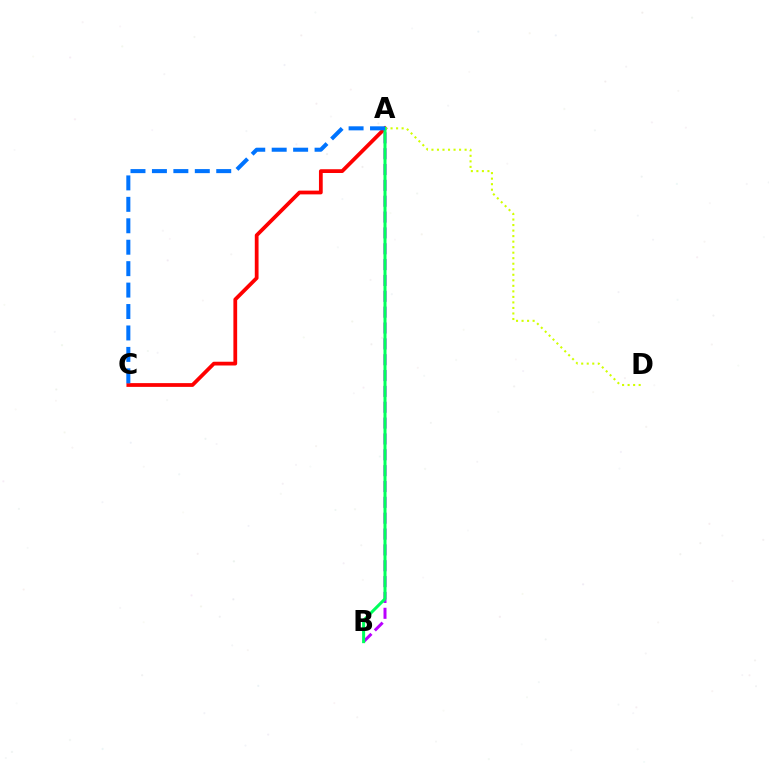{('A', 'C'): [{'color': '#ff0000', 'line_style': 'solid', 'thickness': 2.71}, {'color': '#0074ff', 'line_style': 'dashed', 'thickness': 2.91}], ('A', 'B'): [{'color': '#b900ff', 'line_style': 'dashed', 'thickness': 2.15}, {'color': '#00ff5c', 'line_style': 'solid', 'thickness': 2.17}], ('A', 'D'): [{'color': '#d1ff00', 'line_style': 'dotted', 'thickness': 1.5}]}